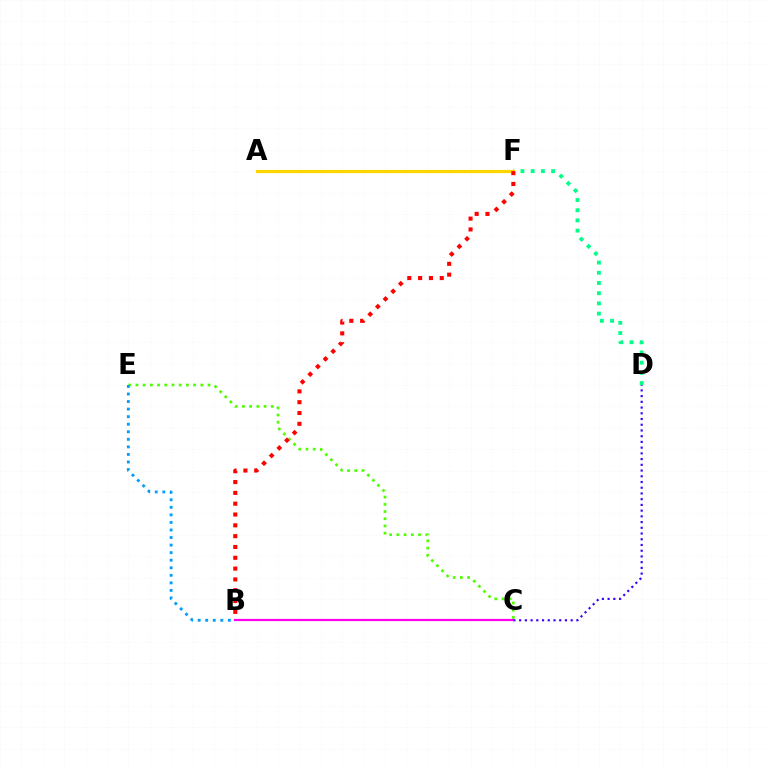{('D', 'F'): [{'color': '#00ff86', 'line_style': 'dotted', 'thickness': 2.77}], ('A', 'F'): [{'color': '#ffd500', 'line_style': 'solid', 'thickness': 2.28}], ('C', 'E'): [{'color': '#4fff00', 'line_style': 'dotted', 'thickness': 1.96}], ('B', 'F'): [{'color': '#ff0000', 'line_style': 'dotted', 'thickness': 2.94}], ('B', 'C'): [{'color': '#ff00ed', 'line_style': 'solid', 'thickness': 1.6}], ('C', 'D'): [{'color': '#3700ff', 'line_style': 'dotted', 'thickness': 1.56}], ('B', 'E'): [{'color': '#009eff', 'line_style': 'dotted', 'thickness': 2.05}]}